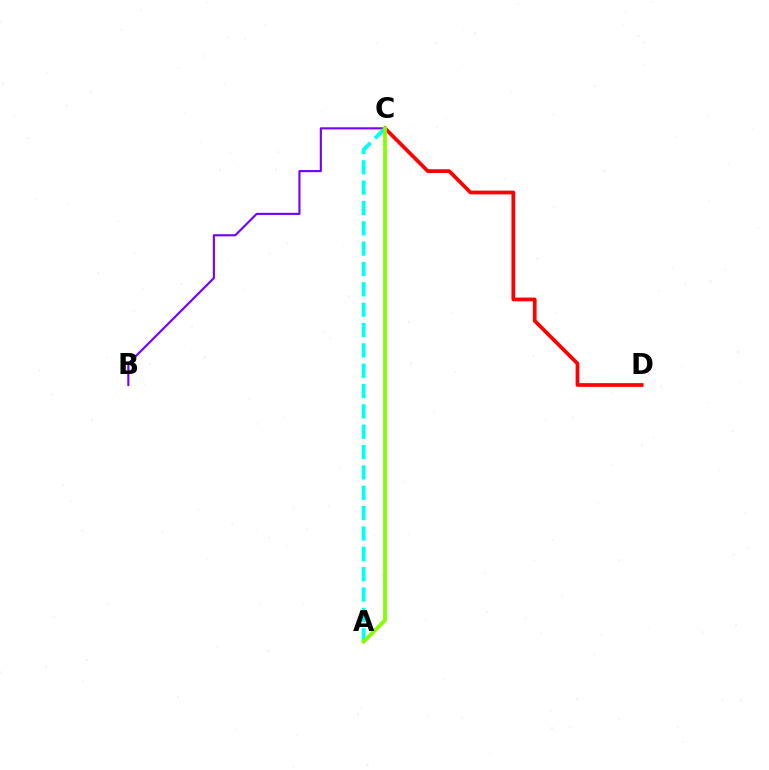{('B', 'C'): [{'color': '#7200ff', 'line_style': 'solid', 'thickness': 1.52}], ('A', 'C'): [{'color': '#00fff6', 'line_style': 'dashed', 'thickness': 2.76}, {'color': '#84ff00', 'line_style': 'solid', 'thickness': 2.72}], ('C', 'D'): [{'color': '#ff0000', 'line_style': 'solid', 'thickness': 2.69}]}